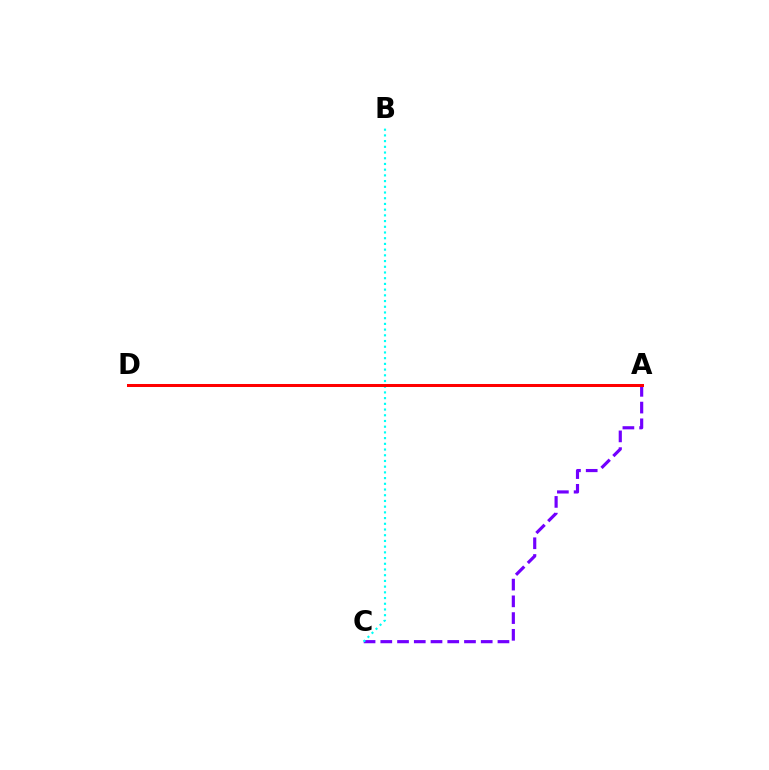{('A', 'C'): [{'color': '#7200ff', 'line_style': 'dashed', 'thickness': 2.27}], ('B', 'C'): [{'color': '#00fff6', 'line_style': 'dotted', 'thickness': 1.55}], ('A', 'D'): [{'color': '#84ff00', 'line_style': 'dotted', 'thickness': 1.82}, {'color': '#ff0000', 'line_style': 'solid', 'thickness': 2.17}]}